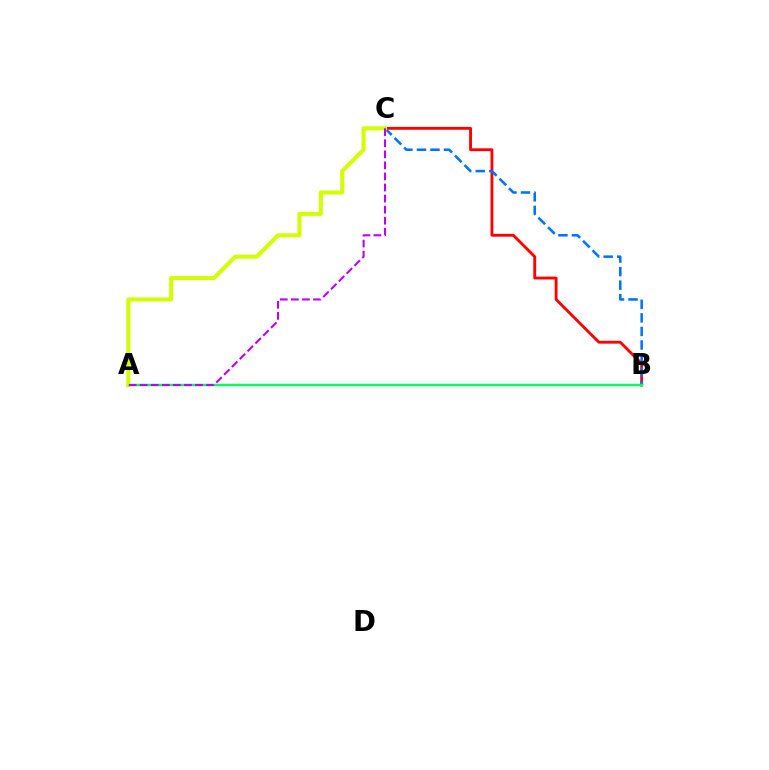{('B', 'C'): [{'color': '#ff0000', 'line_style': 'solid', 'thickness': 2.05}, {'color': '#0074ff', 'line_style': 'dashed', 'thickness': 1.84}], ('A', 'B'): [{'color': '#00ff5c', 'line_style': 'solid', 'thickness': 1.76}], ('A', 'C'): [{'color': '#d1ff00', 'line_style': 'solid', 'thickness': 2.91}, {'color': '#b900ff', 'line_style': 'dashed', 'thickness': 1.5}]}